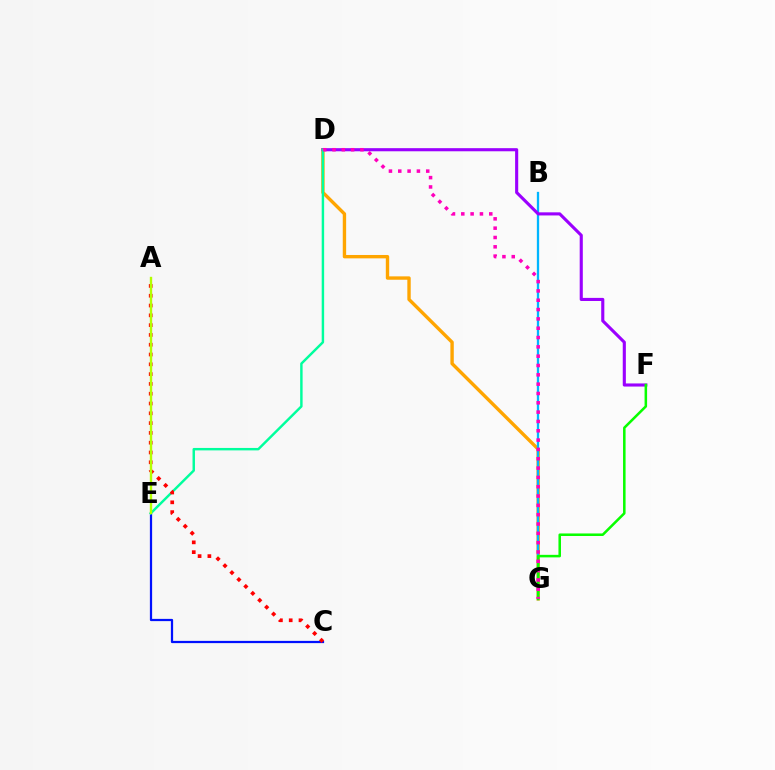{('D', 'G'): [{'color': '#ffa500', 'line_style': 'solid', 'thickness': 2.44}, {'color': '#ff00bd', 'line_style': 'dotted', 'thickness': 2.53}], ('C', 'E'): [{'color': '#0010ff', 'line_style': 'solid', 'thickness': 1.61}], ('B', 'G'): [{'color': '#00b5ff', 'line_style': 'solid', 'thickness': 1.66}], ('D', 'F'): [{'color': '#9b00ff', 'line_style': 'solid', 'thickness': 2.24}], ('F', 'G'): [{'color': '#08ff00', 'line_style': 'solid', 'thickness': 1.83}], ('D', 'E'): [{'color': '#00ff9d', 'line_style': 'solid', 'thickness': 1.76}], ('A', 'C'): [{'color': '#ff0000', 'line_style': 'dotted', 'thickness': 2.66}], ('A', 'E'): [{'color': '#b3ff00', 'line_style': 'solid', 'thickness': 1.71}]}